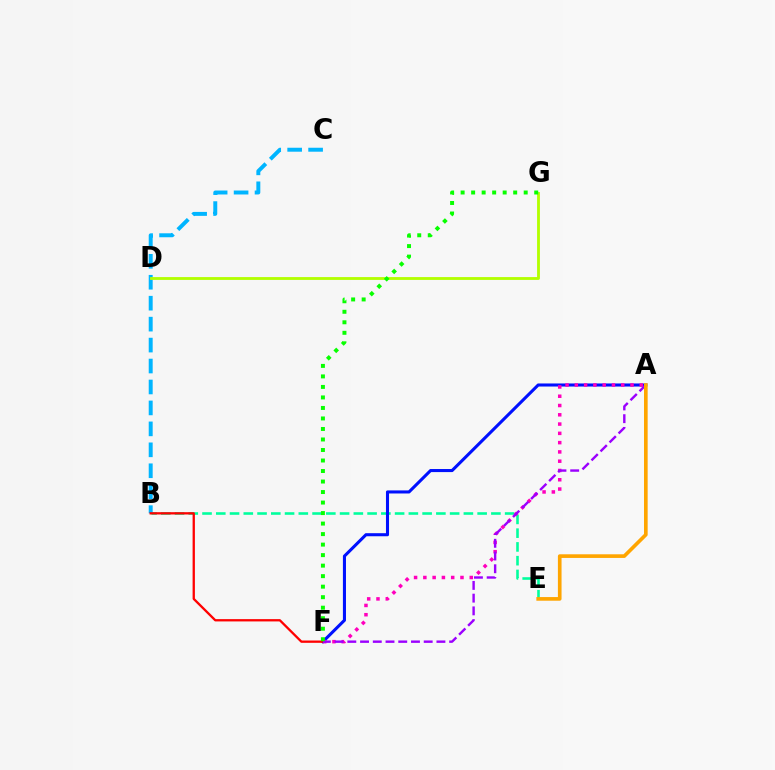{('B', 'E'): [{'color': '#00ff9d', 'line_style': 'dashed', 'thickness': 1.87}], ('A', 'F'): [{'color': '#0010ff', 'line_style': 'solid', 'thickness': 2.21}, {'color': '#ff00bd', 'line_style': 'dotted', 'thickness': 2.52}, {'color': '#9b00ff', 'line_style': 'dashed', 'thickness': 1.73}], ('B', 'C'): [{'color': '#00b5ff', 'line_style': 'dashed', 'thickness': 2.85}], ('B', 'F'): [{'color': '#ff0000', 'line_style': 'solid', 'thickness': 1.66}], ('A', 'E'): [{'color': '#ffa500', 'line_style': 'solid', 'thickness': 2.63}], ('D', 'G'): [{'color': '#b3ff00', 'line_style': 'solid', 'thickness': 2.04}], ('F', 'G'): [{'color': '#08ff00', 'line_style': 'dotted', 'thickness': 2.86}]}